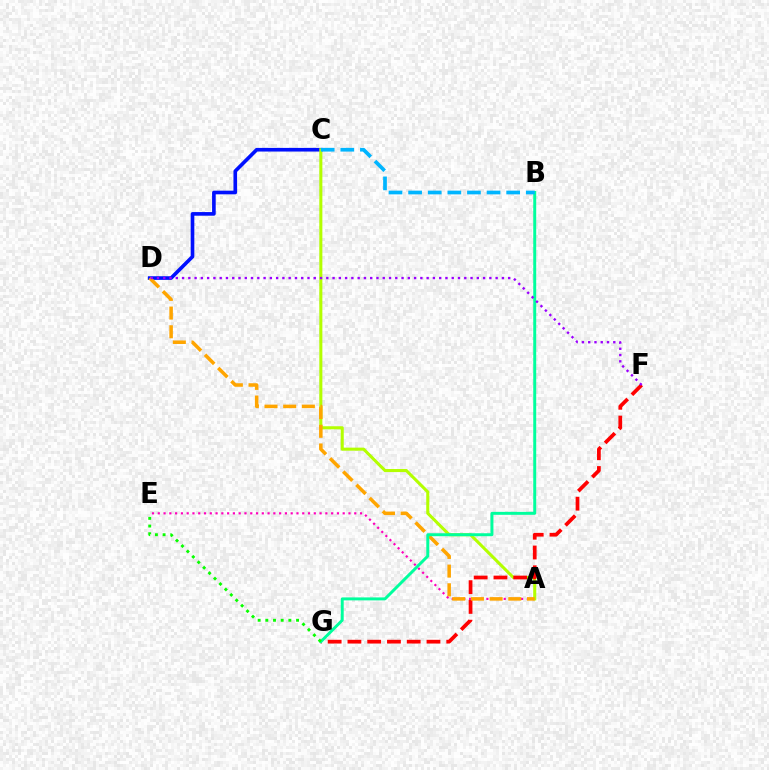{('A', 'E'): [{'color': '#ff00bd', 'line_style': 'dotted', 'thickness': 1.57}], ('C', 'D'): [{'color': '#0010ff', 'line_style': 'solid', 'thickness': 2.62}], ('A', 'C'): [{'color': '#b3ff00', 'line_style': 'solid', 'thickness': 2.2}], ('F', 'G'): [{'color': '#ff0000', 'line_style': 'dashed', 'thickness': 2.69}], ('A', 'D'): [{'color': '#ffa500', 'line_style': 'dashed', 'thickness': 2.54}], ('B', 'G'): [{'color': '#00ff9d', 'line_style': 'solid', 'thickness': 2.13}], ('B', 'C'): [{'color': '#00b5ff', 'line_style': 'dashed', 'thickness': 2.66}], ('D', 'F'): [{'color': '#9b00ff', 'line_style': 'dotted', 'thickness': 1.7}], ('E', 'G'): [{'color': '#08ff00', 'line_style': 'dotted', 'thickness': 2.09}]}